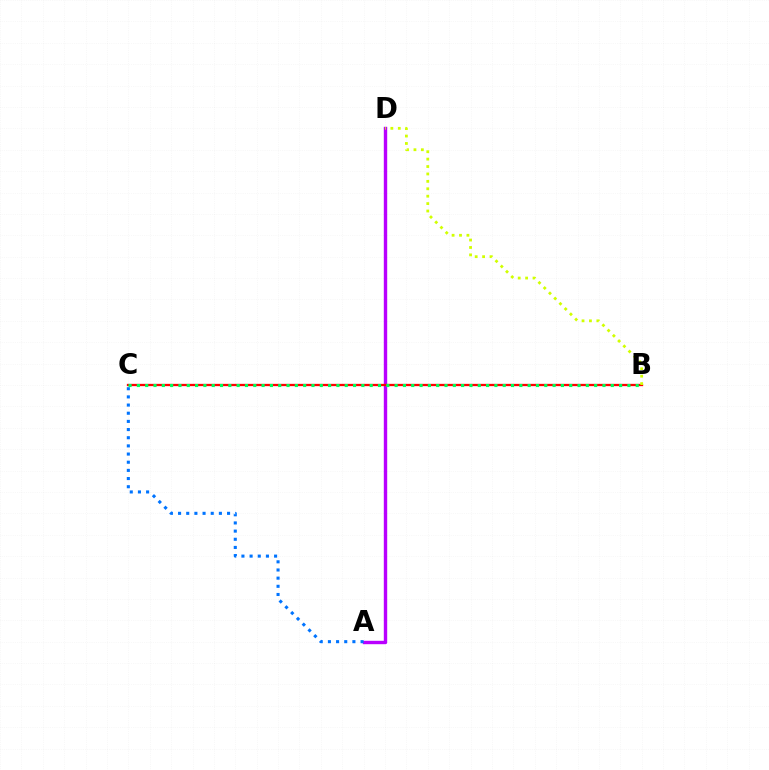{('A', 'D'): [{'color': '#b900ff', 'line_style': 'solid', 'thickness': 2.44}], ('B', 'C'): [{'color': '#ff0000', 'line_style': 'solid', 'thickness': 1.66}, {'color': '#00ff5c', 'line_style': 'dotted', 'thickness': 2.26}], ('B', 'D'): [{'color': '#d1ff00', 'line_style': 'dotted', 'thickness': 2.01}], ('A', 'C'): [{'color': '#0074ff', 'line_style': 'dotted', 'thickness': 2.22}]}